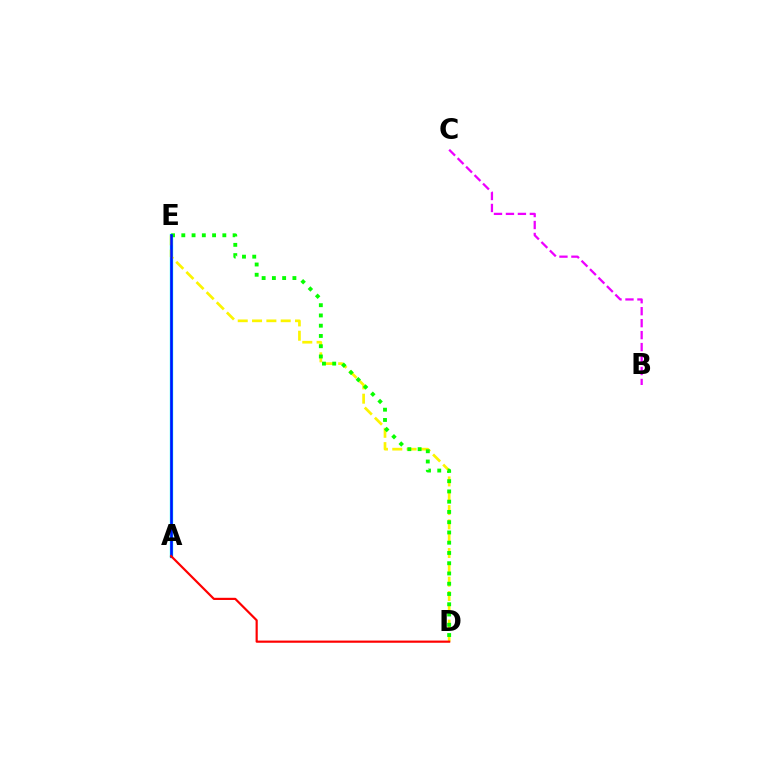{('A', 'E'): [{'color': '#00fff6', 'line_style': 'solid', 'thickness': 2.41}, {'color': '#0010ff', 'line_style': 'solid', 'thickness': 1.84}], ('D', 'E'): [{'color': '#fcf500', 'line_style': 'dashed', 'thickness': 1.95}, {'color': '#08ff00', 'line_style': 'dotted', 'thickness': 2.79}], ('B', 'C'): [{'color': '#ee00ff', 'line_style': 'dashed', 'thickness': 1.63}], ('A', 'D'): [{'color': '#ff0000', 'line_style': 'solid', 'thickness': 1.57}]}